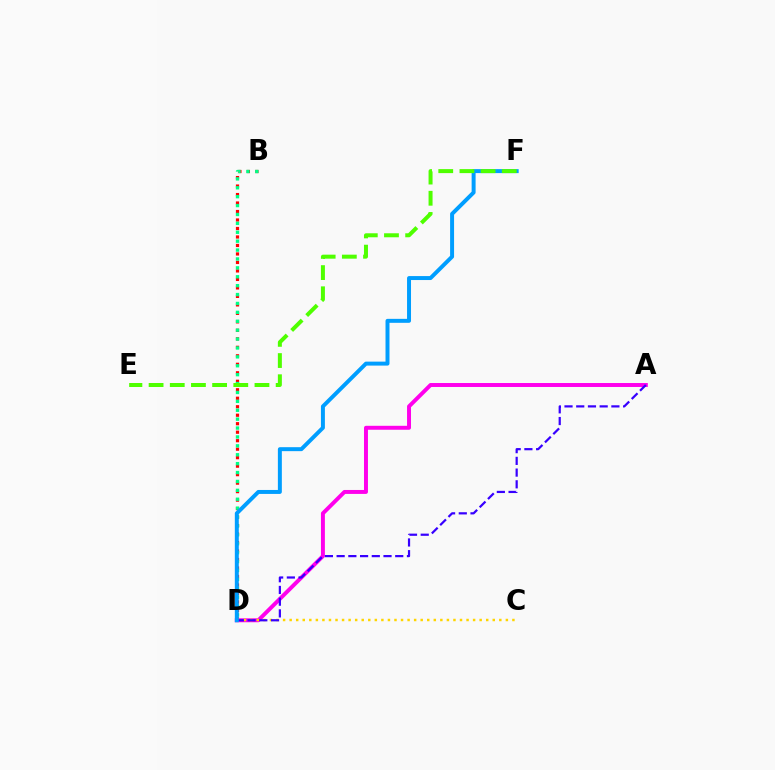{('B', 'D'): [{'color': '#ff0000', 'line_style': 'dotted', 'thickness': 2.31}, {'color': '#00ff86', 'line_style': 'dotted', 'thickness': 2.42}], ('A', 'D'): [{'color': '#ff00ed', 'line_style': 'solid', 'thickness': 2.85}, {'color': '#3700ff', 'line_style': 'dashed', 'thickness': 1.59}], ('C', 'D'): [{'color': '#ffd500', 'line_style': 'dotted', 'thickness': 1.78}], ('D', 'F'): [{'color': '#009eff', 'line_style': 'solid', 'thickness': 2.86}], ('E', 'F'): [{'color': '#4fff00', 'line_style': 'dashed', 'thickness': 2.88}]}